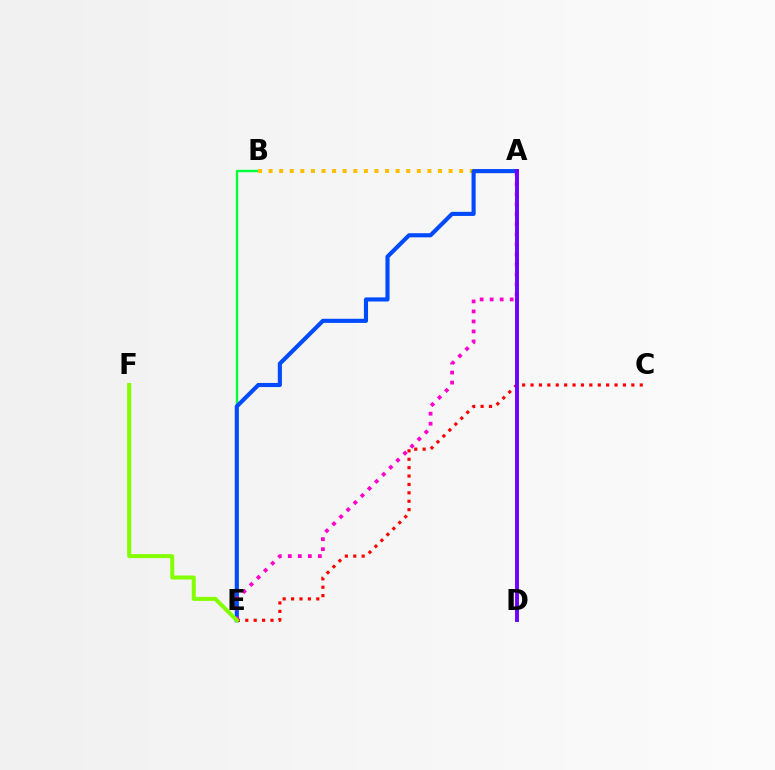{('B', 'E'): [{'color': '#00ff39', 'line_style': 'solid', 'thickness': 1.75}], ('A', 'D'): [{'color': '#00fff6', 'line_style': 'solid', 'thickness': 2.52}, {'color': '#7200ff', 'line_style': 'solid', 'thickness': 2.8}], ('C', 'E'): [{'color': '#ff0000', 'line_style': 'dotted', 'thickness': 2.28}], ('A', 'B'): [{'color': '#ffbd00', 'line_style': 'dotted', 'thickness': 2.88}], ('A', 'E'): [{'color': '#004bff', 'line_style': 'solid', 'thickness': 2.97}, {'color': '#ff00cf', 'line_style': 'dotted', 'thickness': 2.72}], ('E', 'F'): [{'color': '#84ff00', 'line_style': 'solid', 'thickness': 2.89}]}